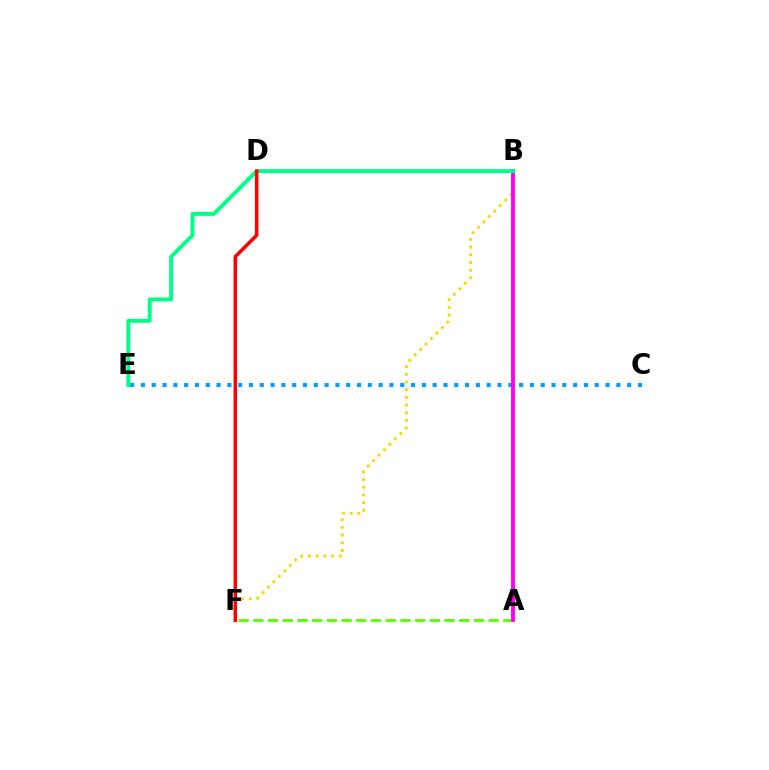{('C', 'E'): [{'color': '#009eff', 'line_style': 'dotted', 'thickness': 2.94}], ('B', 'F'): [{'color': '#ffd500', 'line_style': 'dotted', 'thickness': 2.09}], ('D', 'F'): [{'color': '#3700ff', 'line_style': 'dotted', 'thickness': 1.65}, {'color': '#ff0000', 'line_style': 'solid', 'thickness': 2.52}], ('A', 'F'): [{'color': '#4fff00', 'line_style': 'dashed', 'thickness': 2.0}], ('A', 'B'): [{'color': '#ff00ed', 'line_style': 'solid', 'thickness': 2.75}], ('B', 'E'): [{'color': '#00ff86', 'line_style': 'solid', 'thickness': 2.82}]}